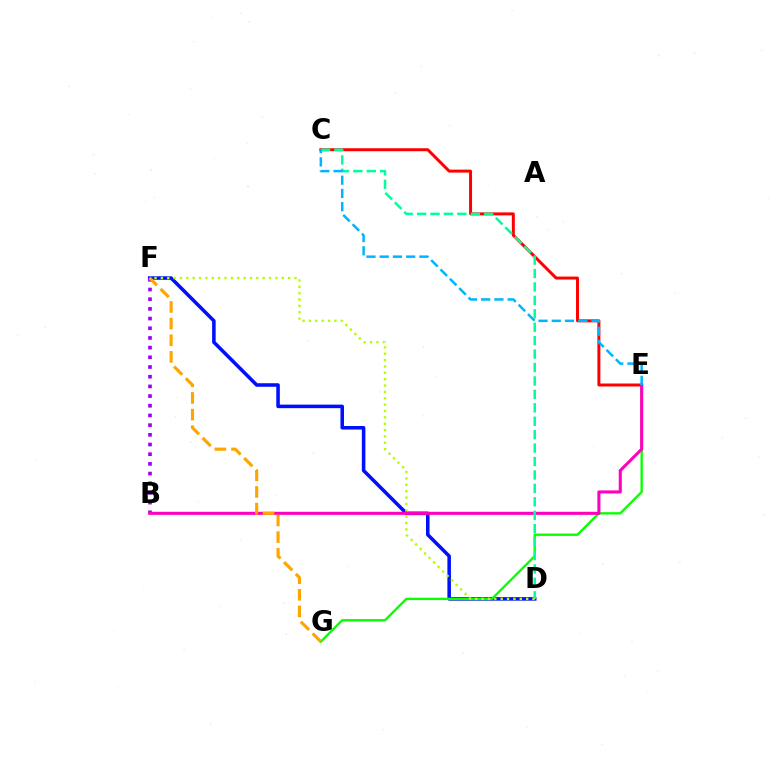{('C', 'E'): [{'color': '#ff0000', 'line_style': 'solid', 'thickness': 2.14}, {'color': '#00b5ff', 'line_style': 'dashed', 'thickness': 1.8}], ('D', 'F'): [{'color': '#0010ff', 'line_style': 'solid', 'thickness': 2.55}, {'color': '#b3ff00', 'line_style': 'dotted', 'thickness': 1.73}], ('E', 'G'): [{'color': '#08ff00', 'line_style': 'solid', 'thickness': 1.7}], ('B', 'F'): [{'color': '#9b00ff', 'line_style': 'dotted', 'thickness': 2.63}], ('B', 'E'): [{'color': '#ff00bd', 'line_style': 'solid', 'thickness': 2.22}], ('C', 'D'): [{'color': '#00ff9d', 'line_style': 'dashed', 'thickness': 1.82}], ('F', 'G'): [{'color': '#ffa500', 'line_style': 'dashed', 'thickness': 2.26}]}